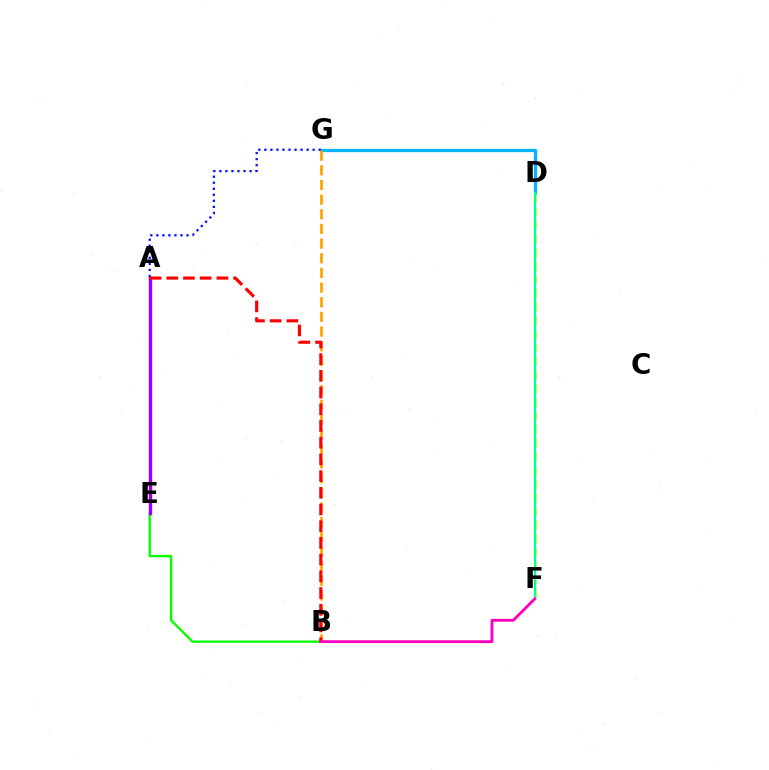{('D', 'G'): [{'color': '#00b5ff', 'line_style': 'solid', 'thickness': 2.35}], ('B', 'E'): [{'color': '#08ff00', 'line_style': 'solid', 'thickness': 1.72}], ('D', 'F'): [{'color': '#b3ff00', 'line_style': 'dashed', 'thickness': 1.85}, {'color': '#00ff9d', 'line_style': 'solid', 'thickness': 1.54}], ('A', 'G'): [{'color': '#0010ff', 'line_style': 'dotted', 'thickness': 1.64}], ('B', 'G'): [{'color': '#ffa500', 'line_style': 'dashed', 'thickness': 1.99}], ('A', 'E'): [{'color': '#9b00ff', 'line_style': 'solid', 'thickness': 2.45}], ('A', 'B'): [{'color': '#ff0000', 'line_style': 'dashed', 'thickness': 2.27}], ('B', 'F'): [{'color': '#ff00bd', 'line_style': 'solid', 'thickness': 2.04}]}